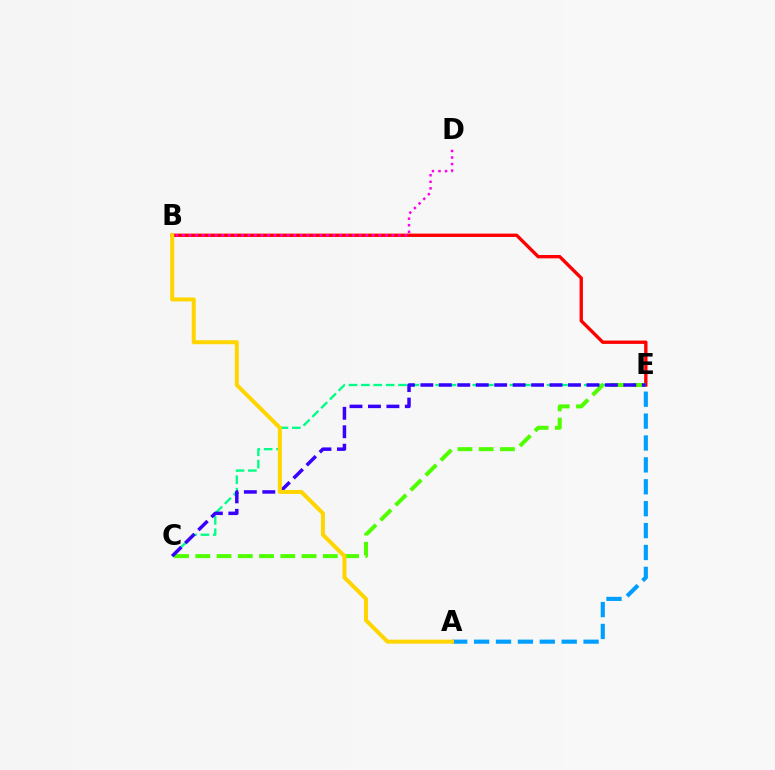{('B', 'E'): [{'color': '#ff0000', 'line_style': 'solid', 'thickness': 2.41}], ('A', 'E'): [{'color': '#009eff', 'line_style': 'dashed', 'thickness': 2.97}], ('C', 'E'): [{'color': '#00ff86', 'line_style': 'dashed', 'thickness': 1.68}, {'color': '#4fff00', 'line_style': 'dashed', 'thickness': 2.89}, {'color': '#3700ff', 'line_style': 'dashed', 'thickness': 2.51}], ('B', 'D'): [{'color': '#ff00ed', 'line_style': 'dotted', 'thickness': 1.78}], ('A', 'B'): [{'color': '#ffd500', 'line_style': 'solid', 'thickness': 2.88}]}